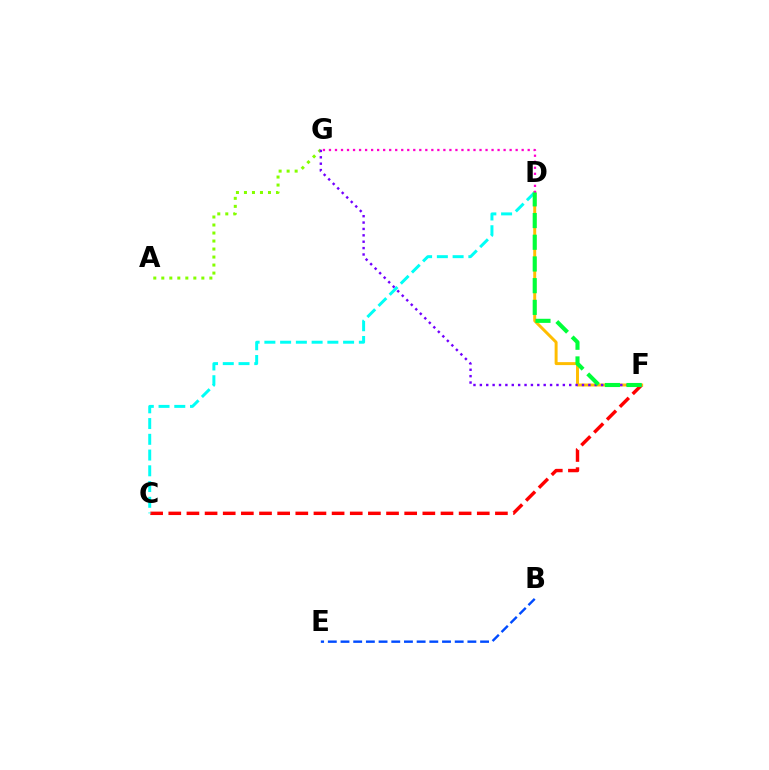{('A', 'G'): [{'color': '#84ff00', 'line_style': 'dotted', 'thickness': 2.18}], ('C', 'F'): [{'color': '#ff0000', 'line_style': 'dashed', 'thickness': 2.47}], ('D', 'F'): [{'color': '#ffbd00', 'line_style': 'solid', 'thickness': 2.13}, {'color': '#00ff39', 'line_style': 'dashed', 'thickness': 2.95}], ('C', 'D'): [{'color': '#00fff6', 'line_style': 'dashed', 'thickness': 2.14}], ('F', 'G'): [{'color': '#7200ff', 'line_style': 'dotted', 'thickness': 1.73}], ('D', 'G'): [{'color': '#ff00cf', 'line_style': 'dotted', 'thickness': 1.64}], ('B', 'E'): [{'color': '#004bff', 'line_style': 'dashed', 'thickness': 1.72}]}